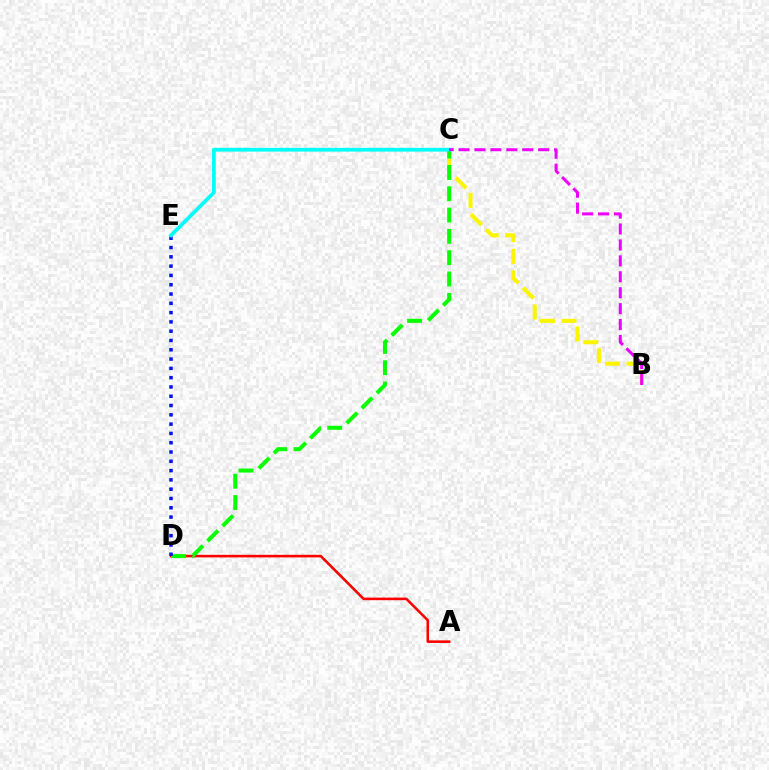{('B', 'C'): [{'color': '#fcf500', 'line_style': 'dashed', 'thickness': 2.93}, {'color': '#ee00ff', 'line_style': 'dashed', 'thickness': 2.16}], ('A', 'D'): [{'color': '#ff0000', 'line_style': 'solid', 'thickness': 1.86}], ('C', 'D'): [{'color': '#08ff00', 'line_style': 'dashed', 'thickness': 2.89}], ('D', 'E'): [{'color': '#0010ff', 'line_style': 'dotted', 'thickness': 2.53}], ('C', 'E'): [{'color': '#00fff6', 'line_style': 'solid', 'thickness': 2.7}]}